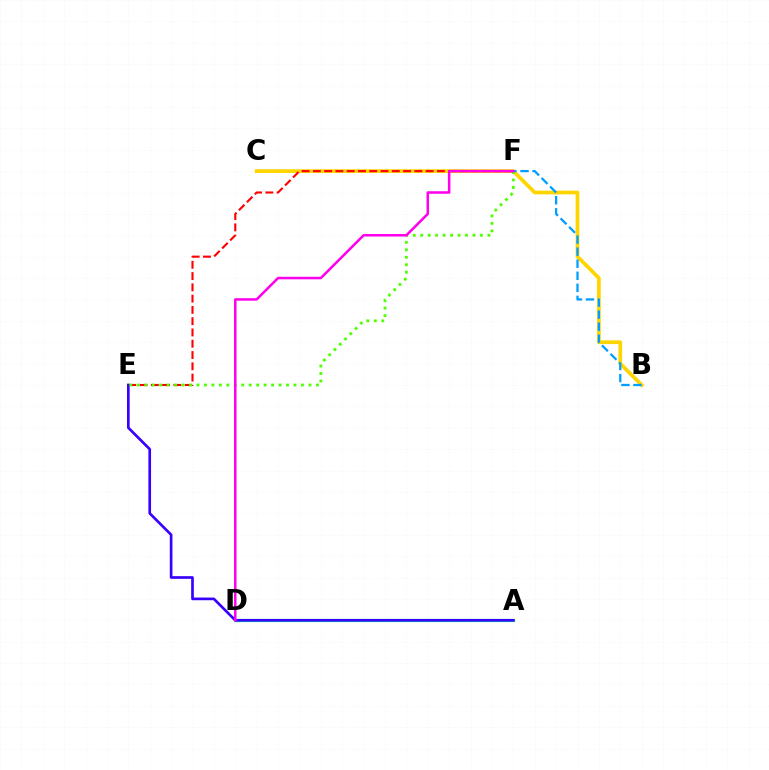{('B', 'C'): [{'color': '#ffd500', 'line_style': 'solid', 'thickness': 2.69}], ('A', 'D'): [{'color': '#00ff86', 'line_style': 'solid', 'thickness': 2.3}], ('B', 'F'): [{'color': '#009eff', 'line_style': 'dashed', 'thickness': 1.64}], ('E', 'F'): [{'color': '#ff0000', 'line_style': 'dashed', 'thickness': 1.53}, {'color': '#4fff00', 'line_style': 'dotted', 'thickness': 2.03}], ('A', 'E'): [{'color': '#3700ff', 'line_style': 'solid', 'thickness': 1.92}], ('D', 'F'): [{'color': '#ff00ed', 'line_style': 'solid', 'thickness': 1.82}]}